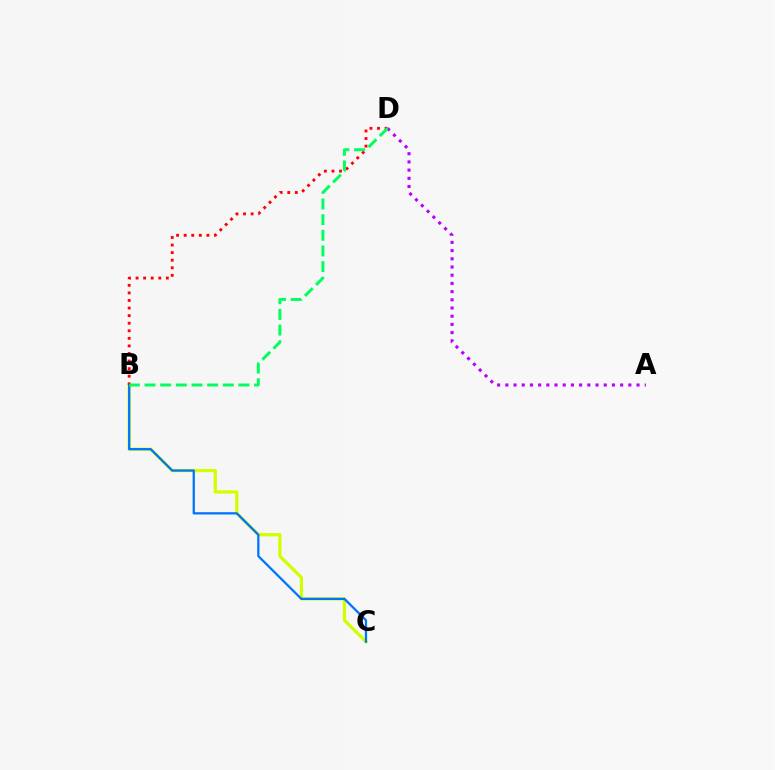{('B', 'C'): [{'color': '#d1ff00', 'line_style': 'solid', 'thickness': 2.33}, {'color': '#0074ff', 'line_style': 'solid', 'thickness': 1.64}], ('A', 'D'): [{'color': '#b900ff', 'line_style': 'dotted', 'thickness': 2.23}], ('B', 'D'): [{'color': '#ff0000', 'line_style': 'dotted', 'thickness': 2.06}, {'color': '#00ff5c', 'line_style': 'dashed', 'thickness': 2.13}]}